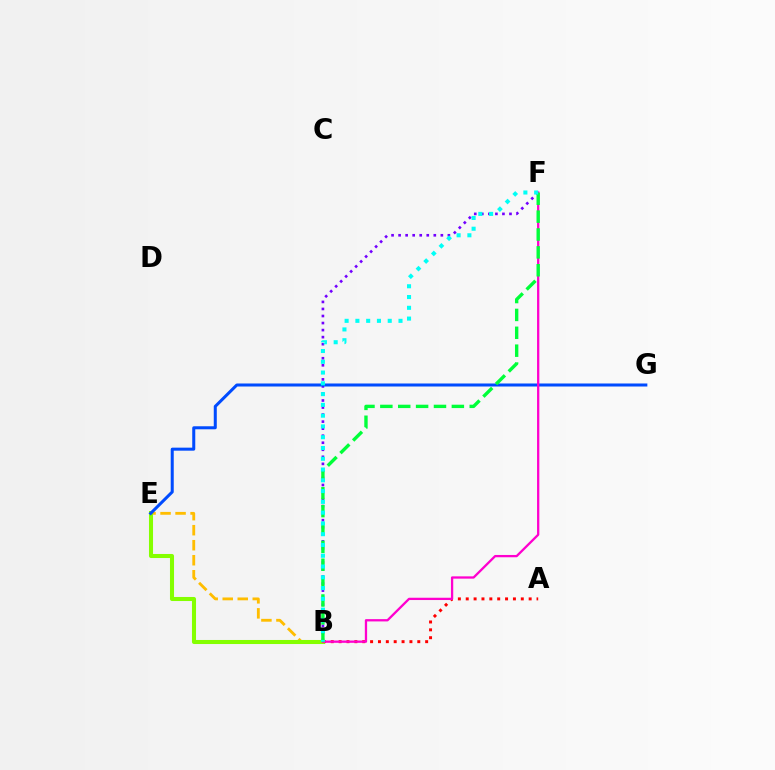{('B', 'E'): [{'color': '#ffbd00', 'line_style': 'dashed', 'thickness': 2.04}, {'color': '#84ff00', 'line_style': 'solid', 'thickness': 2.92}], ('A', 'B'): [{'color': '#ff0000', 'line_style': 'dotted', 'thickness': 2.14}], ('B', 'F'): [{'color': '#7200ff', 'line_style': 'dotted', 'thickness': 1.91}, {'color': '#ff00cf', 'line_style': 'solid', 'thickness': 1.65}, {'color': '#00ff39', 'line_style': 'dashed', 'thickness': 2.43}, {'color': '#00fff6', 'line_style': 'dotted', 'thickness': 2.93}], ('E', 'G'): [{'color': '#004bff', 'line_style': 'solid', 'thickness': 2.18}]}